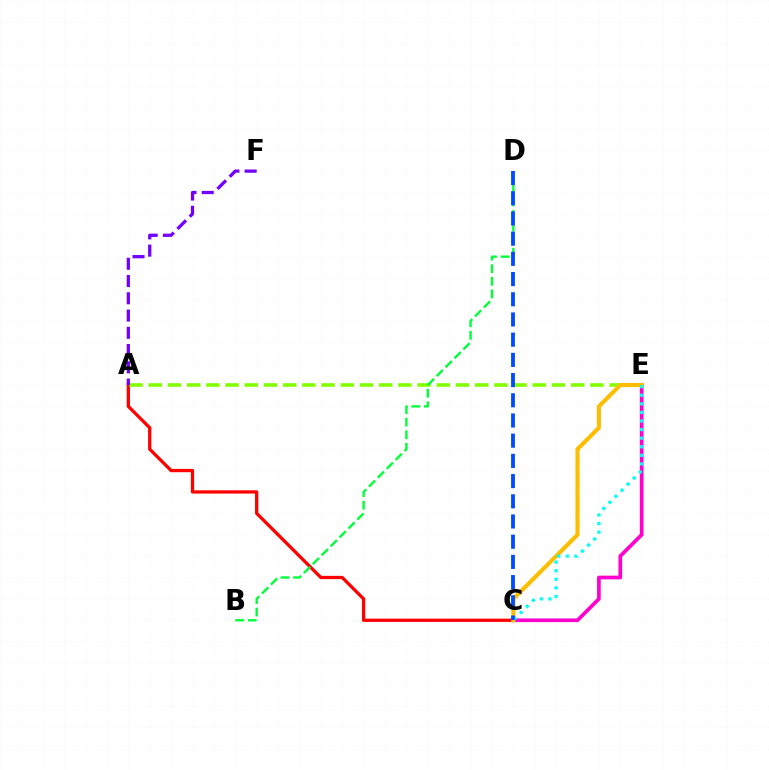{('A', 'C'): [{'color': '#ff0000', 'line_style': 'solid', 'thickness': 2.36}], ('C', 'E'): [{'color': '#ff00cf', 'line_style': 'solid', 'thickness': 2.65}, {'color': '#ffbd00', 'line_style': 'solid', 'thickness': 2.95}, {'color': '#00fff6', 'line_style': 'dotted', 'thickness': 2.33}], ('A', 'E'): [{'color': '#84ff00', 'line_style': 'dashed', 'thickness': 2.61}], ('B', 'D'): [{'color': '#00ff39', 'line_style': 'dashed', 'thickness': 1.71}], ('C', 'D'): [{'color': '#004bff', 'line_style': 'dashed', 'thickness': 2.74}], ('A', 'F'): [{'color': '#7200ff', 'line_style': 'dashed', 'thickness': 2.35}]}